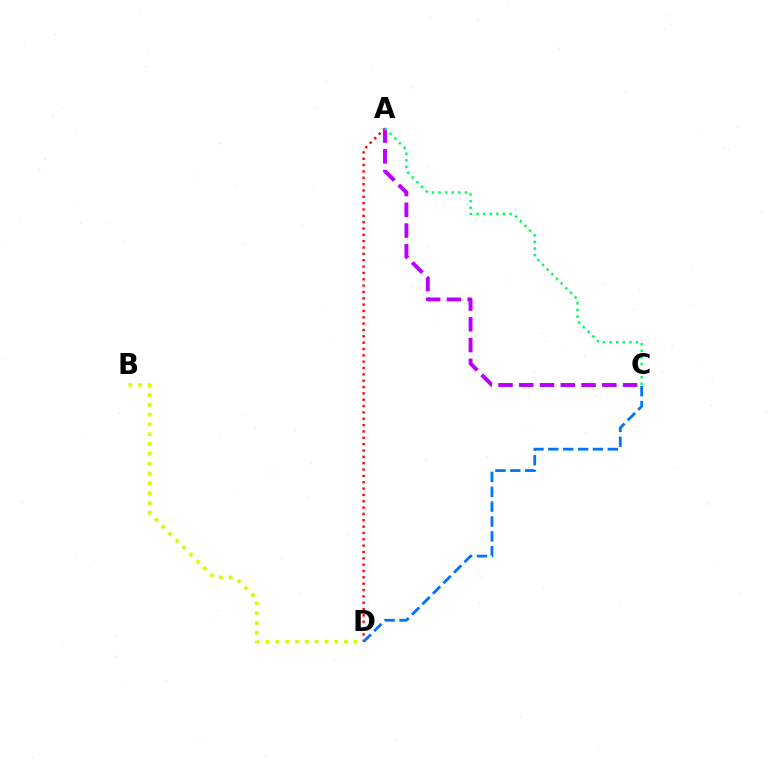{('B', 'D'): [{'color': '#d1ff00', 'line_style': 'dotted', 'thickness': 2.67}], ('A', 'D'): [{'color': '#ff0000', 'line_style': 'dotted', 'thickness': 1.72}], ('C', 'D'): [{'color': '#0074ff', 'line_style': 'dashed', 'thickness': 2.02}], ('A', 'C'): [{'color': '#b900ff', 'line_style': 'dashed', 'thickness': 2.82}, {'color': '#00ff5c', 'line_style': 'dotted', 'thickness': 1.79}]}